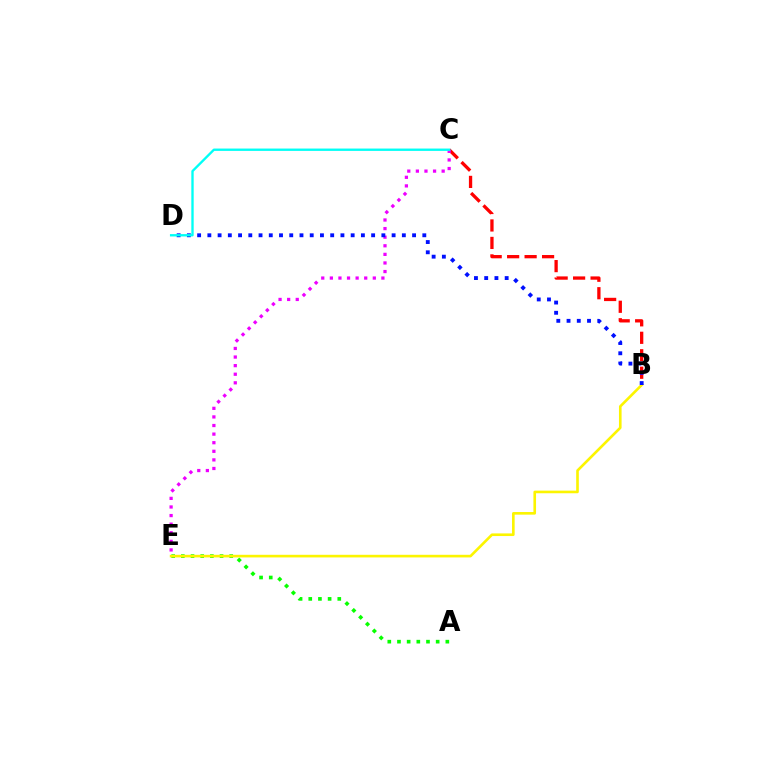{('A', 'E'): [{'color': '#08ff00', 'line_style': 'dotted', 'thickness': 2.63}], ('B', 'E'): [{'color': '#fcf500', 'line_style': 'solid', 'thickness': 1.89}], ('B', 'C'): [{'color': '#ff0000', 'line_style': 'dashed', 'thickness': 2.37}], ('C', 'E'): [{'color': '#ee00ff', 'line_style': 'dotted', 'thickness': 2.33}], ('B', 'D'): [{'color': '#0010ff', 'line_style': 'dotted', 'thickness': 2.78}], ('C', 'D'): [{'color': '#00fff6', 'line_style': 'solid', 'thickness': 1.69}]}